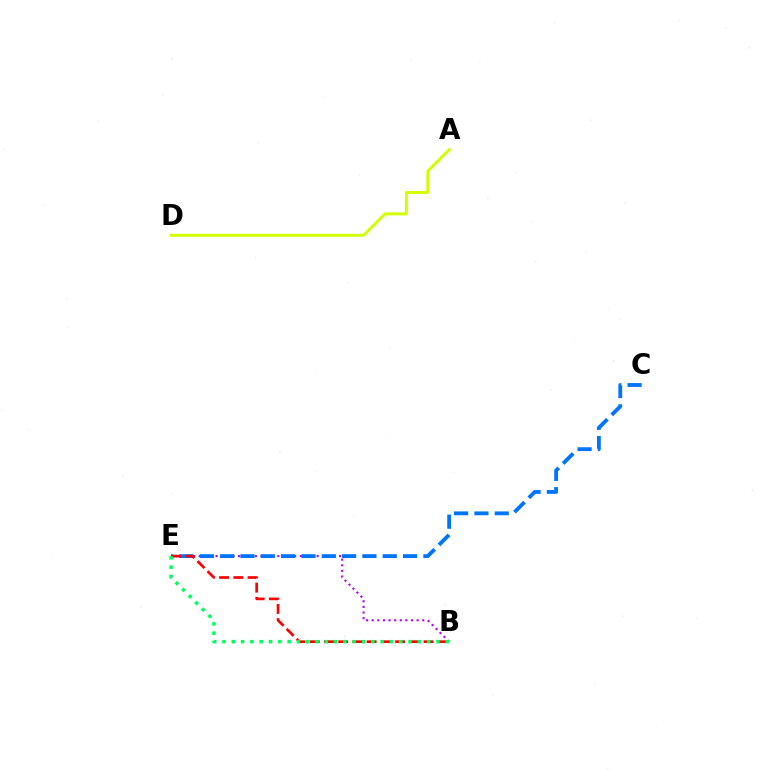{('A', 'D'): [{'color': '#d1ff00', 'line_style': 'solid', 'thickness': 2.12}], ('B', 'E'): [{'color': '#b900ff', 'line_style': 'dotted', 'thickness': 1.53}, {'color': '#ff0000', 'line_style': 'dashed', 'thickness': 1.93}, {'color': '#00ff5c', 'line_style': 'dotted', 'thickness': 2.53}], ('C', 'E'): [{'color': '#0074ff', 'line_style': 'dashed', 'thickness': 2.76}]}